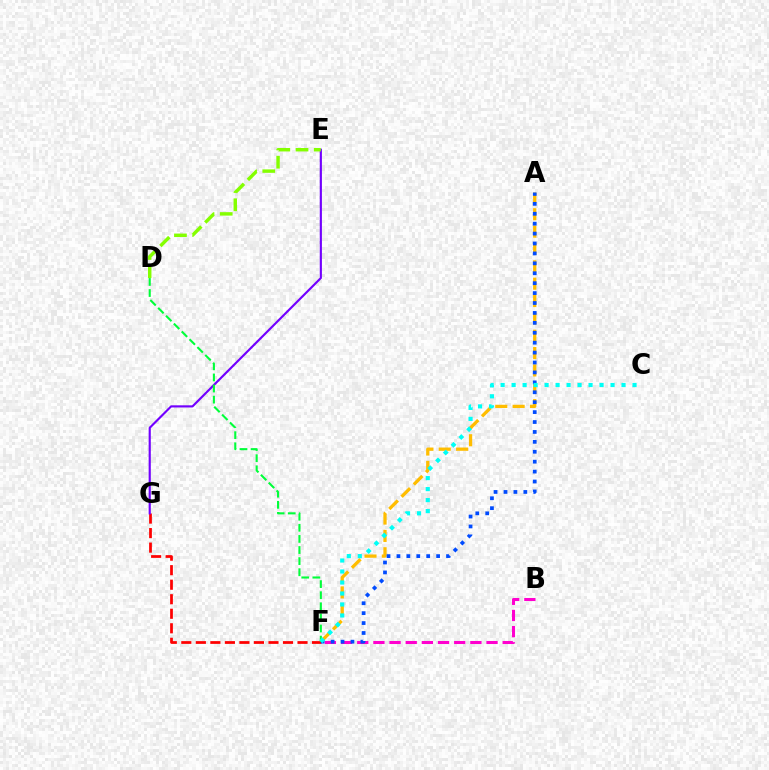{('B', 'F'): [{'color': '#ff00cf', 'line_style': 'dashed', 'thickness': 2.2}], ('F', 'G'): [{'color': '#ff0000', 'line_style': 'dashed', 'thickness': 1.97}], ('E', 'G'): [{'color': '#7200ff', 'line_style': 'solid', 'thickness': 1.55}], ('A', 'F'): [{'color': '#ffbd00', 'line_style': 'dashed', 'thickness': 2.36}, {'color': '#004bff', 'line_style': 'dotted', 'thickness': 2.69}], ('D', 'F'): [{'color': '#00ff39', 'line_style': 'dashed', 'thickness': 1.51}], ('D', 'E'): [{'color': '#84ff00', 'line_style': 'dashed', 'thickness': 2.47}], ('C', 'F'): [{'color': '#00fff6', 'line_style': 'dotted', 'thickness': 2.99}]}